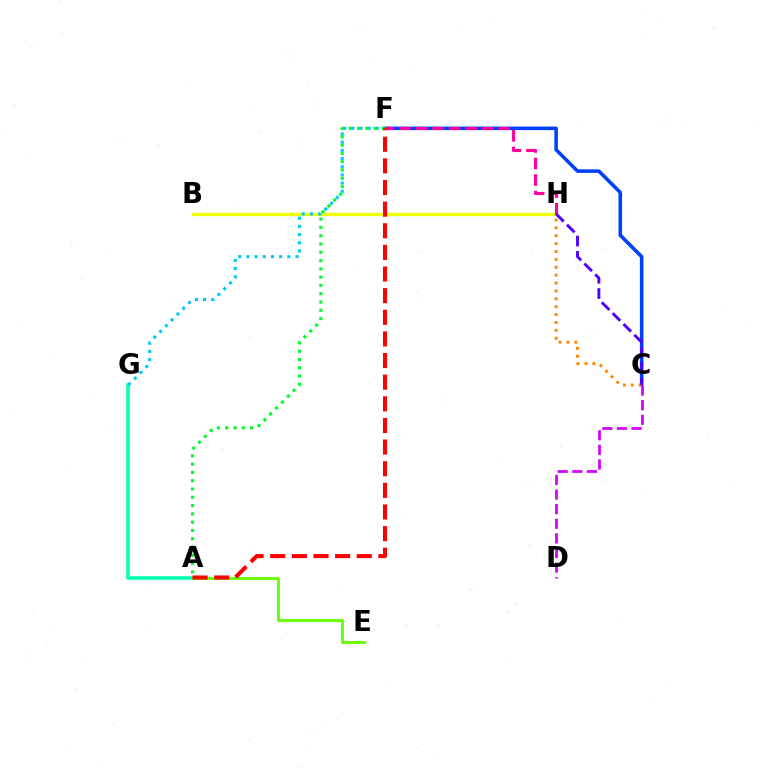{('C', 'F'): [{'color': '#003fff', 'line_style': 'solid', 'thickness': 2.56}], ('B', 'H'): [{'color': '#eeff00', 'line_style': 'solid', 'thickness': 2.42}], ('F', 'H'): [{'color': '#ff00a0', 'line_style': 'dashed', 'thickness': 2.25}], ('C', 'D'): [{'color': '#d600ff', 'line_style': 'dashed', 'thickness': 1.98}], ('C', 'H'): [{'color': '#ff8800', 'line_style': 'dotted', 'thickness': 2.14}, {'color': '#4f00ff', 'line_style': 'dashed', 'thickness': 2.08}], ('A', 'G'): [{'color': '#00ffaf', 'line_style': 'solid', 'thickness': 2.56}], ('F', 'G'): [{'color': '#00c7ff', 'line_style': 'dotted', 'thickness': 2.22}], ('A', 'F'): [{'color': '#00ff27', 'line_style': 'dotted', 'thickness': 2.25}, {'color': '#ff0000', 'line_style': 'dashed', 'thickness': 2.94}], ('A', 'E'): [{'color': '#66ff00', 'line_style': 'solid', 'thickness': 2.07}]}